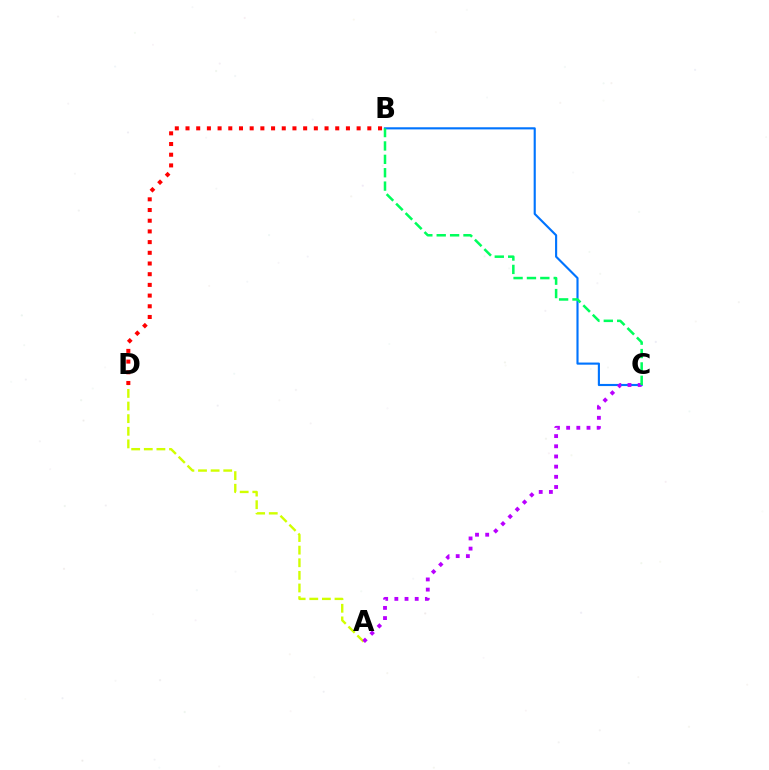{('A', 'D'): [{'color': '#d1ff00', 'line_style': 'dashed', 'thickness': 1.71}], ('B', 'D'): [{'color': '#ff0000', 'line_style': 'dotted', 'thickness': 2.91}], ('B', 'C'): [{'color': '#0074ff', 'line_style': 'solid', 'thickness': 1.53}, {'color': '#00ff5c', 'line_style': 'dashed', 'thickness': 1.82}], ('A', 'C'): [{'color': '#b900ff', 'line_style': 'dotted', 'thickness': 2.77}]}